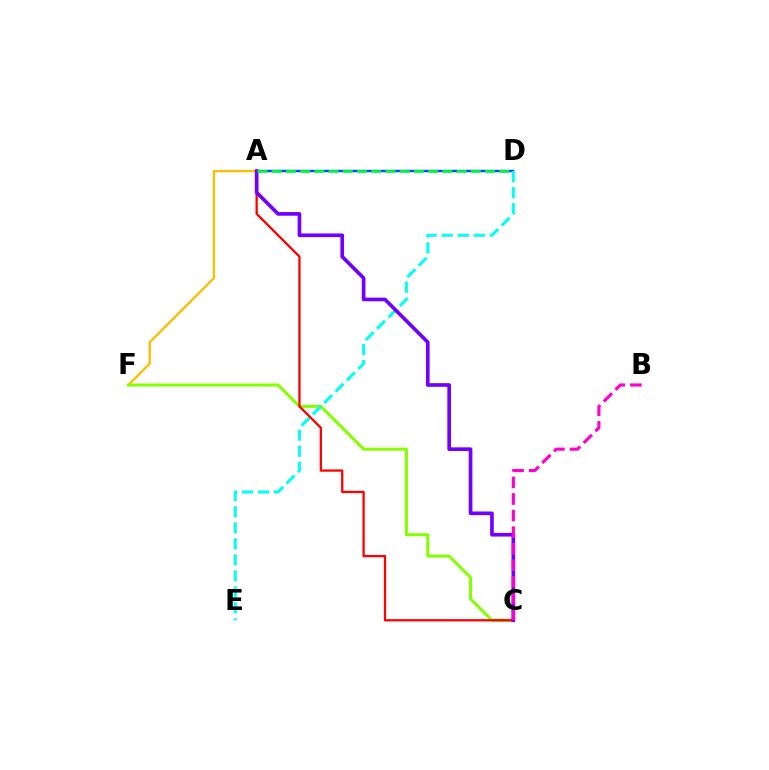{('A', 'D'): [{'color': '#004bff', 'line_style': 'solid', 'thickness': 1.77}, {'color': '#00ff39', 'line_style': 'dashed', 'thickness': 1.93}], ('A', 'F'): [{'color': '#ffbd00', 'line_style': 'solid', 'thickness': 1.66}], ('C', 'F'): [{'color': '#84ff00', 'line_style': 'solid', 'thickness': 2.18}], ('D', 'E'): [{'color': '#00fff6', 'line_style': 'dashed', 'thickness': 2.18}], ('A', 'C'): [{'color': '#ff0000', 'line_style': 'solid', 'thickness': 1.64}, {'color': '#7200ff', 'line_style': 'solid', 'thickness': 2.64}], ('B', 'C'): [{'color': '#ff00cf', 'line_style': 'dashed', 'thickness': 2.25}]}